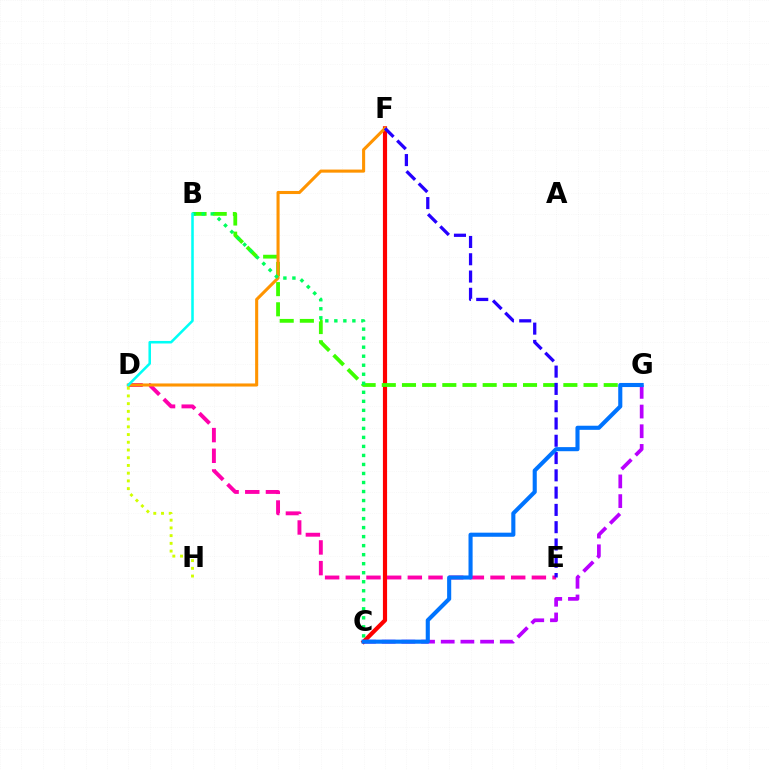{('C', 'F'): [{'color': '#ff0000', 'line_style': 'solid', 'thickness': 3.0}], ('D', 'E'): [{'color': '#ff00ac', 'line_style': 'dashed', 'thickness': 2.81}], ('B', 'G'): [{'color': '#3dff00', 'line_style': 'dashed', 'thickness': 2.74}], ('D', 'F'): [{'color': '#ff9400', 'line_style': 'solid', 'thickness': 2.22}], ('C', 'G'): [{'color': '#b900ff', 'line_style': 'dashed', 'thickness': 2.67}, {'color': '#0074ff', 'line_style': 'solid', 'thickness': 2.95}], ('E', 'F'): [{'color': '#2500ff', 'line_style': 'dashed', 'thickness': 2.35}], ('B', 'C'): [{'color': '#00ff5c', 'line_style': 'dotted', 'thickness': 2.45}], ('B', 'D'): [{'color': '#00fff6', 'line_style': 'solid', 'thickness': 1.83}], ('D', 'H'): [{'color': '#d1ff00', 'line_style': 'dotted', 'thickness': 2.1}]}